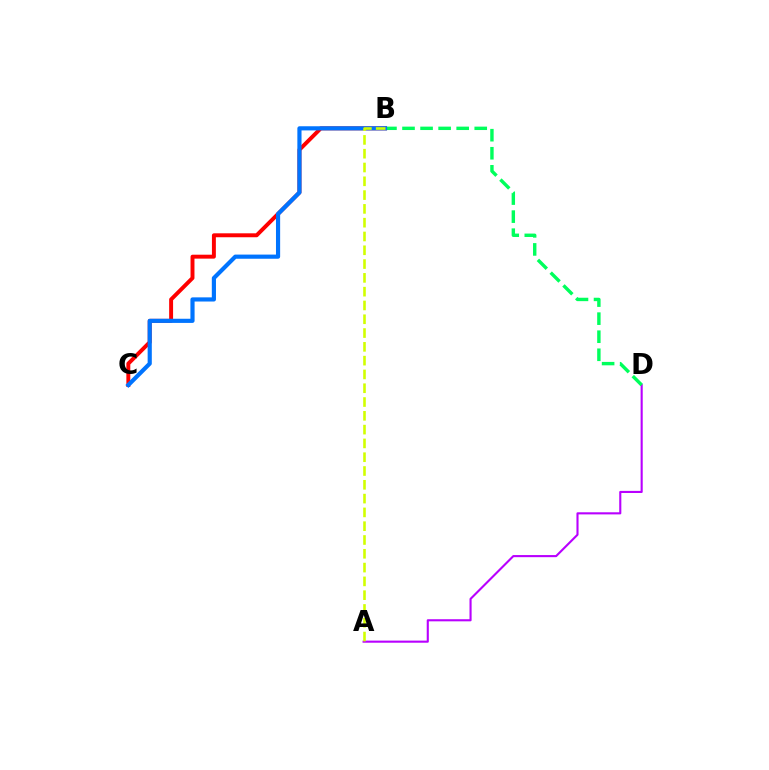{('A', 'D'): [{'color': '#b900ff', 'line_style': 'solid', 'thickness': 1.52}], ('B', 'D'): [{'color': '#00ff5c', 'line_style': 'dashed', 'thickness': 2.45}], ('B', 'C'): [{'color': '#ff0000', 'line_style': 'solid', 'thickness': 2.83}, {'color': '#0074ff', 'line_style': 'solid', 'thickness': 3.0}], ('A', 'B'): [{'color': '#d1ff00', 'line_style': 'dashed', 'thickness': 1.87}]}